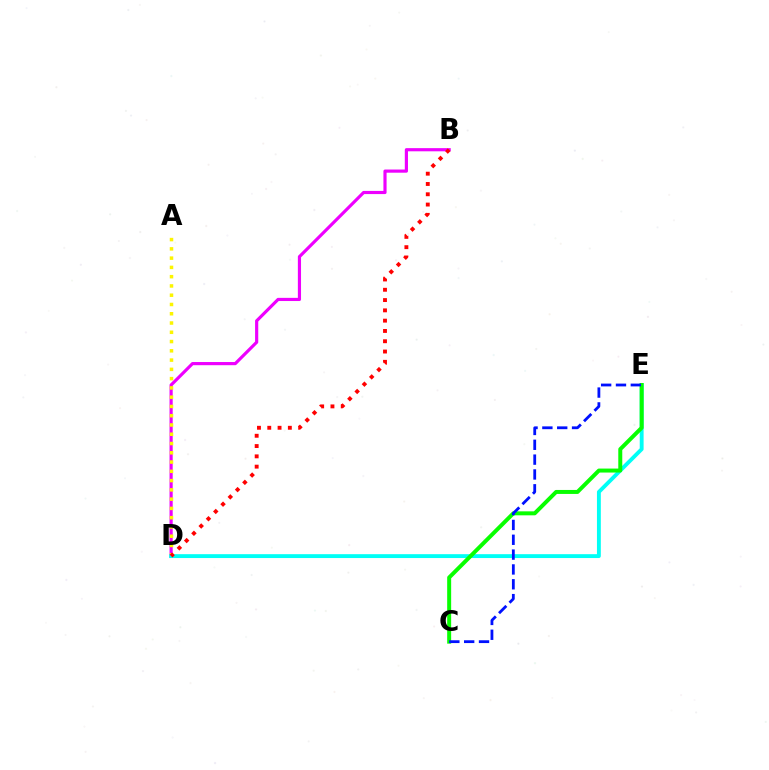{('B', 'D'): [{'color': '#ee00ff', 'line_style': 'solid', 'thickness': 2.28}, {'color': '#ff0000', 'line_style': 'dotted', 'thickness': 2.8}], ('A', 'D'): [{'color': '#fcf500', 'line_style': 'dotted', 'thickness': 2.52}], ('D', 'E'): [{'color': '#00fff6', 'line_style': 'solid', 'thickness': 2.79}], ('C', 'E'): [{'color': '#08ff00', 'line_style': 'solid', 'thickness': 2.87}, {'color': '#0010ff', 'line_style': 'dashed', 'thickness': 2.02}]}